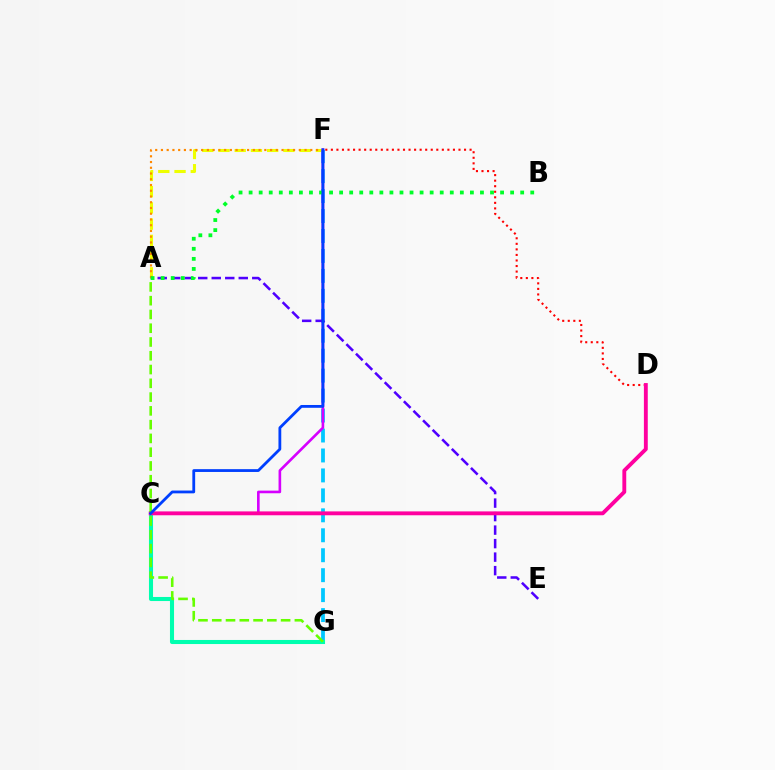{('A', 'F'): [{'color': '#eeff00', 'line_style': 'dashed', 'thickness': 2.21}, {'color': '#ff8800', 'line_style': 'dotted', 'thickness': 1.56}], ('F', 'G'): [{'color': '#00c7ff', 'line_style': 'dashed', 'thickness': 2.71}], ('C', 'F'): [{'color': '#d600ff', 'line_style': 'solid', 'thickness': 1.89}, {'color': '#003fff', 'line_style': 'solid', 'thickness': 2.02}], ('A', 'E'): [{'color': '#4f00ff', 'line_style': 'dashed', 'thickness': 1.84}], ('C', 'G'): [{'color': '#00ffaf', 'line_style': 'solid', 'thickness': 2.93}], ('A', 'B'): [{'color': '#00ff27', 'line_style': 'dotted', 'thickness': 2.73}], ('D', 'F'): [{'color': '#ff0000', 'line_style': 'dotted', 'thickness': 1.51}], ('C', 'D'): [{'color': '#ff00a0', 'line_style': 'solid', 'thickness': 2.79}], ('A', 'G'): [{'color': '#66ff00', 'line_style': 'dashed', 'thickness': 1.87}]}